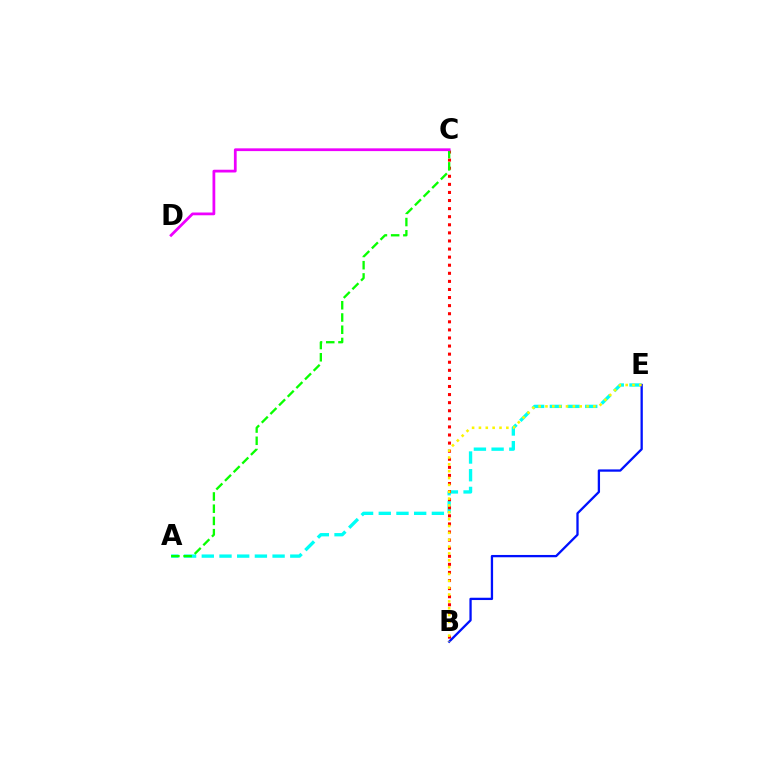{('A', 'E'): [{'color': '#00fff6', 'line_style': 'dashed', 'thickness': 2.4}], ('B', 'C'): [{'color': '#ff0000', 'line_style': 'dotted', 'thickness': 2.2}], ('A', 'C'): [{'color': '#08ff00', 'line_style': 'dashed', 'thickness': 1.66}], ('C', 'D'): [{'color': '#ee00ff', 'line_style': 'solid', 'thickness': 1.99}], ('B', 'E'): [{'color': '#0010ff', 'line_style': 'solid', 'thickness': 1.65}, {'color': '#fcf500', 'line_style': 'dotted', 'thickness': 1.86}]}